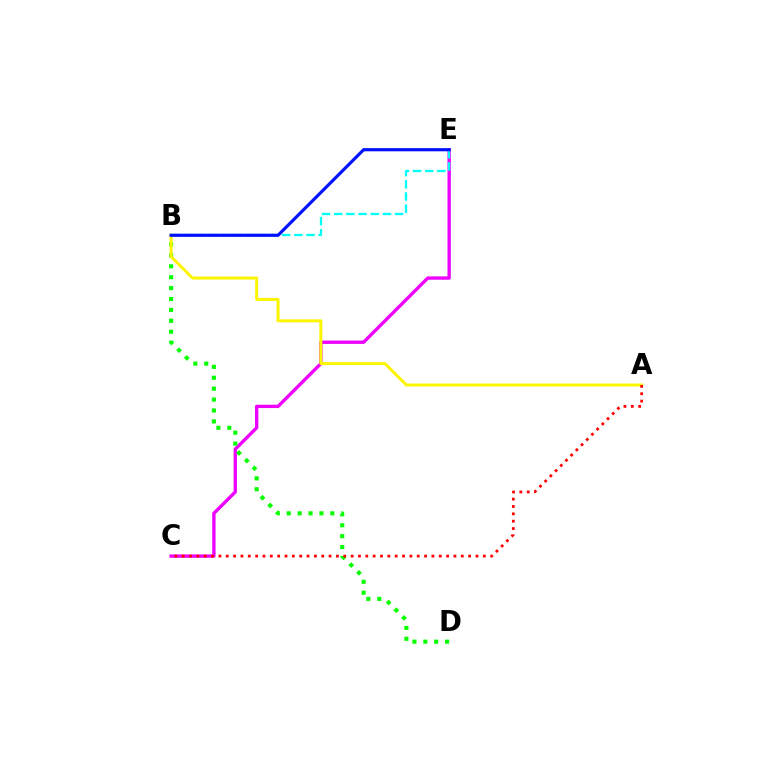{('C', 'E'): [{'color': '#ee00ff', 'line_style': 'solid', 'thickness': 2.41}], ('B', 'D'): [{'color': '#08ff00', 'line_style': 'dotted', 'thickness': 2.96}], ('A', 'B'): [{'color': '#fcf500', 'line_style': 'solid', 'thickness': 2.16}], ('B', 'E'): [{'color': '#00fff6', 'line_style': 'dashed', 'thickness': 1.65}, {'color': '#0010ff', 'line_style': 'solid', 'thickness': 2.26}], ('A', 'C'): [{'color': '#ff0000', 'line_style': 'dotted', 'thickness': 2.0}]}